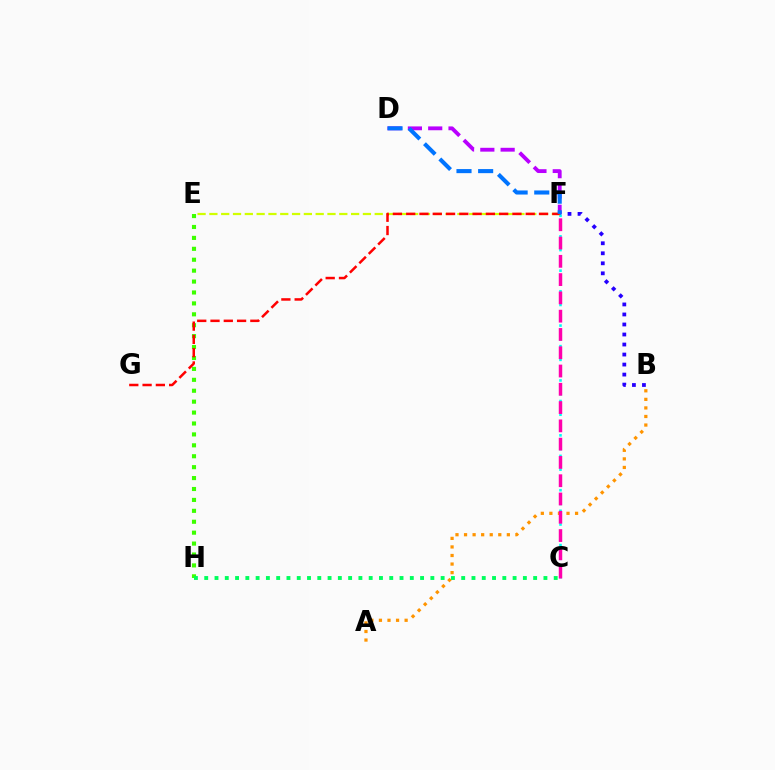{('B', 'F'): [{'color': '#2500ff', 'line_style': 'dotted', 'thickness': 2.72}], ('C', 'F'): [{'color': '#00fff6', 'line_style': 'dotted', 'thickness': 1.86}, {'color': '#ff00ac', 'line_style': 'dashed', 'thickness': 2.48}], ('E', 'F'): [{'color': '#d1ff00', 'line_style': 'dashed', 'thickness': 1.6}], ('D', 'F'): [{'color': '#b900ff', 'line_style': 'dashed', 'thickness': 2.76}, {'color': '#0074ff', 'line_style': 'dashed', 'thickness': 2.94}], ('A', 'B'): [{'color': '#ff9400', 'line_style': 'dotted', 'thickness': 2.33}], ('E', 'H'): [{'color': '#3dff00', 'line_style': 'dotted', 'thickness': 2.97}], ('F', 'G'): [{'color': '#ff0000', 'line_style': 'dashed', 'thickness': 1.8}], ('C', 'H'): [{'color': '#00ff5c', 'line_style': 'dotted', 'thickness': 2.79}]}